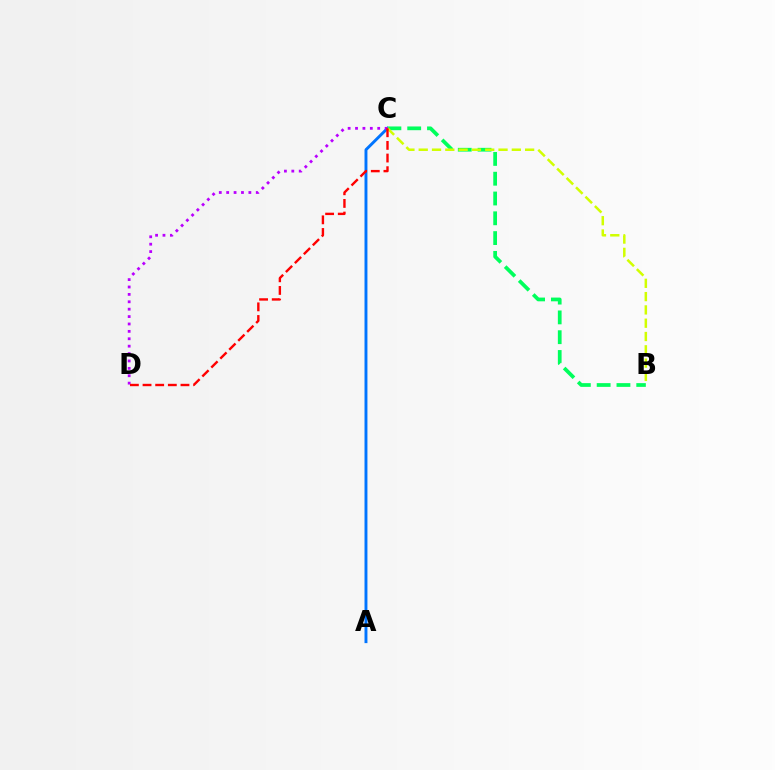{('A', 'C'): [{'color': '#0074ff', 'line_style': 'solid', 'thickness': 2.1}], ('B', 'C'): [{'color': '#00ff5c', 'line_style': 'dashed', 'thickness': 2.69}, {'color': '#d1ff00', 'line_style': 'dashed', 'thickness': 1.81}], ('C', 'D'): [{'color': '#b900ff', 'line_style': 'dotted', 'thickness': 2.01}, {'color': '#ff0000', 'line_style': 'dashed', 'thickness': 1.72}]}